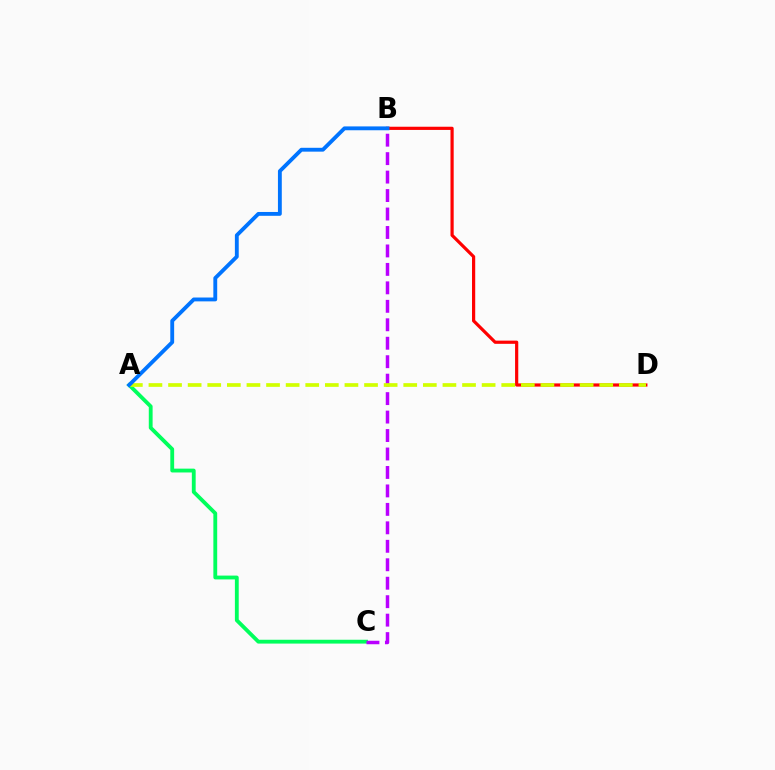{('A', 'C'): [{'color': '#00ff5c', 'line_style': 'solid', 'thickness': 2.76}], ('B', 'D'): [{'color': '#ff0000', 'line_style': 'solid', 'thickness': 2.3}], ('B', 'C'): [{'color': '#b900ff', 'line_style': 'dashed', 'thickness': 2.51}], ('A', 'D'): [{'color': '#d1ff00', 'line_style': 'dashed', 'thickness': 2.66}], ('A', 'B'): [{'color': '#0074ff', 'line_style': 'solid', 'thickness': 2.77}]}